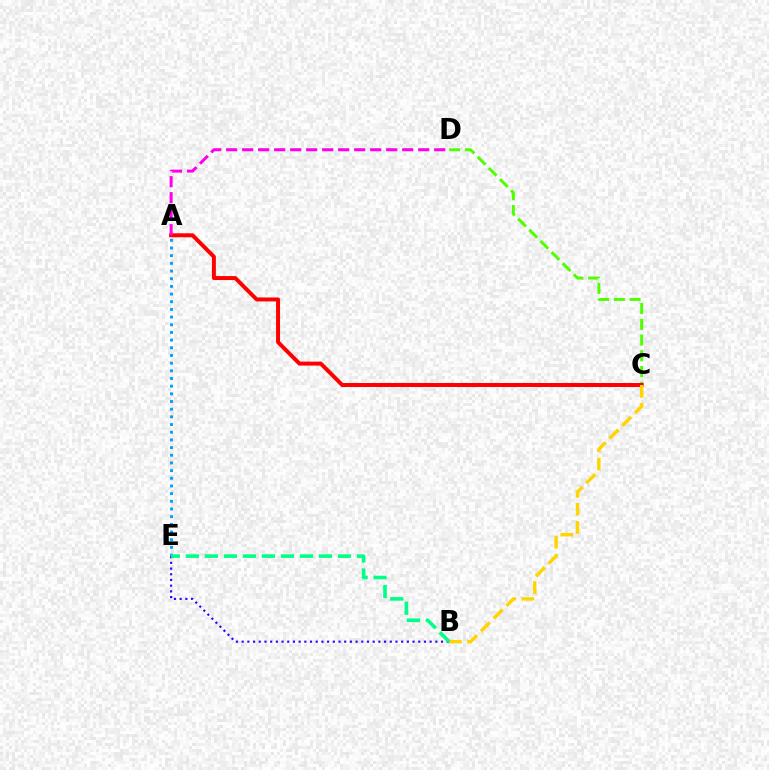{('B', 'E'): [{'color': '#3700ff', 'line_style': 'dotted', 'thickness': 1.55}, {'color': '#00ff86', 'line_style': 'dashed', 'thickness': 2.58}], ('C', 'D'): [{'color': '#4fff00', 'line_style': 'dashed', 'thickness': 2.14}], ('A', 'C'): [{'color': '#ff0000', 'line_style': 'solid', 'thickness': 2.86}], ('A', 'E'): [{'color': '#009eff', 'line_style': 'dotted', 'thickness': 2.09}], ('B', 'C'): [{'color': '#ffd500', 'line_style': 'dashed', 'thickness': 2.46}], ('A', 'D'): [{'color': '#ff00ed', 'line_style': 'dashed', 'thickness': 2.17}]}